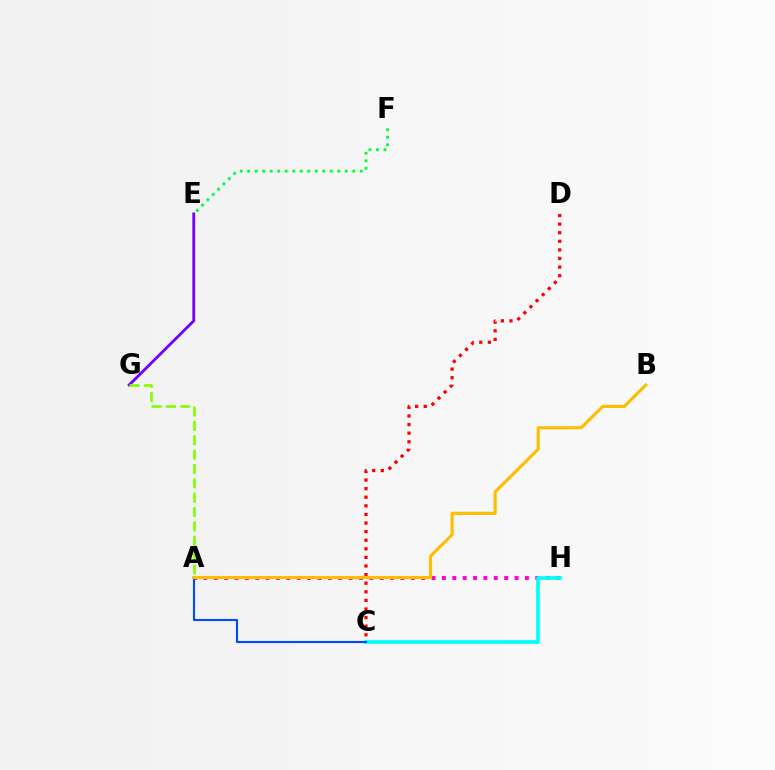{('E', 'G'): [{'color': '#7200ff', 'line_style': 'solid', 'thickness': 2.03}], ('A', 'H'): [{'color': '#ff00cf', 'line_style': 'dotted', 'thickness': 2.82}], ('A', 'G'): [{'color': '#84ff00', 'line_style': 'dashed', 'thickness': 1.95}], ('C', 'H'): [{'color': '#00fff6', 'line_style': 'solid', 'thickness': 2.63}], ('C', 'D'): [{'color': '#ff0000', 'line_style': 'dotted', 'thickness': 2.34}], ('A', 'C'): [{'color': '#004bff', 'line_style': 'solid', 'thickness': 1.53}], ('A', 'B'): [{'color': '#ffbd00', 'line_style': 'solid', 'thickness': 2.25}], ('E', 'F'): [{'color': '#00ff39', 'line_style': 'dotted', 'thickness': 2.04}]}